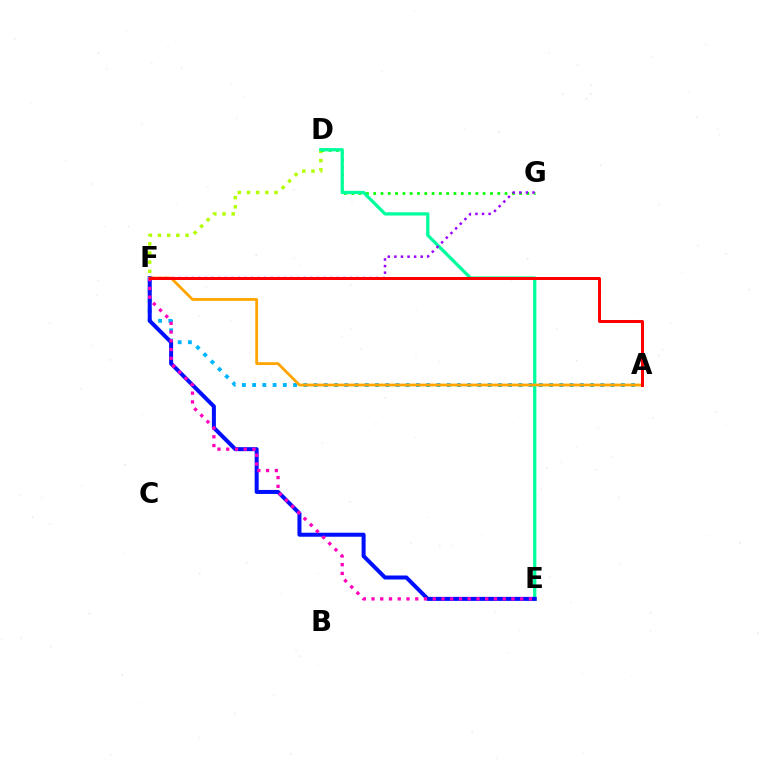{('A', 'F'): [{'color': '#00b5ff', 'line_style': 'dotted', 'thickness': 2.78}, {'color': '#ffa500', 'line_style': 'solid', 'thickness': 2.02}, {'color': '#ff0000', 'line_style': 'solid', 'thickness': 2.15}], ('D', 'F'): [{'color': '#b3ff00', 'line_style': 'dotted', 'thickness': 2.49}], ('D', 'G'): [{'color': '#08ff00', 'line_style': 'dotted', 'thickness': 1.98}], ('D', 'E'): [{'color': '#00ff9d', 'line_style': 'solid', 'thickness': 2.35}], ('F', 'G'): [{'color': '#9b00ff', 'line_style': 'dotted', 'thickness': 1.79}], ('E', 'F'): [{'color': '#0010ff', 'line_style': 'solid', 'thickness': 2.89}, {'color': '#ff00bd', 'line_style': 'dotted', 'thickness': 2.38}]}